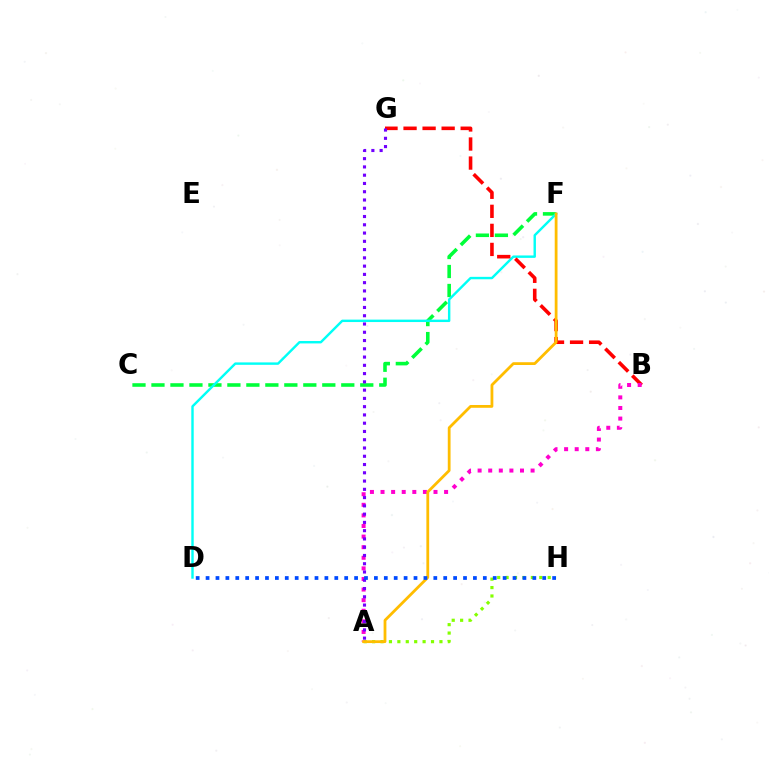{('A', 'H'): [{'color': '#84ff00', 'line_style': 'dotted', 'thickness': 2.29}], ('C', 'F'): [{'color': '#00ff39', 'line_style': 'dashed', 'thickness': 2.58}], ('D', 'F'): [{'color': '#00fff6', 'line_style': 'solid', 'thickness': 1.74}], ('B', 'G'): [{'color': '#ff0000', 'line_style': 'dashed', 'thickness': 2.59}], ('A', 'B'): [{'color': '#ff00cf', 'line_style': 'dotted', 'thickness': 2.88}], ('A', 'G'): [{'color': '#7200ff', 'line_style': 'dotted', 'thickness': 2.25}], ('A', 'F'): [{'color': '#ffbd00', 'line_style': 'solid', 'thickness': 2.01}], ('D', 'H'): [{'color': '#004bff', 'line_style': 'dotted', 'thickness': 2.69}]}